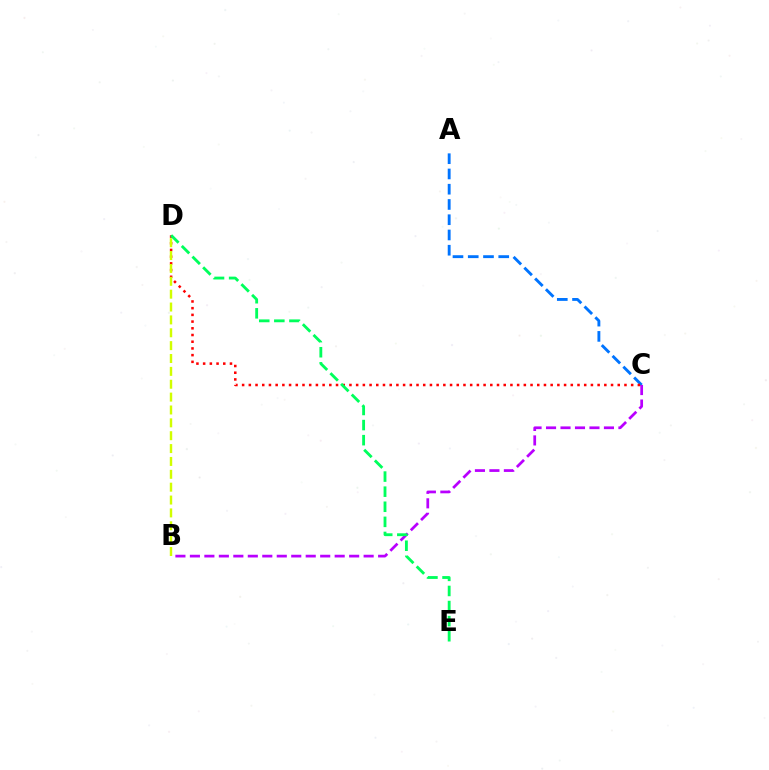{('A', 'C'): [{'color': '#0074ff', 'line_style': 'dashed', 'thickness': 2.07}], ('B', 'C'): [{'color': '#b900ff', 'line_style': 'dashed', 'thickness': 1.97}], ('C', 'D'): [{'color': '#ff0000', 'line_style': 'dotted', 'thickness': 1.82}], ('B', 'D'): [{'color': '#d1ff00', 'line_style': 'dashed', 'thickness': 1.75}], ('D', 'E'): [{'color': '#00ff5c', 'line_style': 'dashed', 'thickness': 2.05}]}